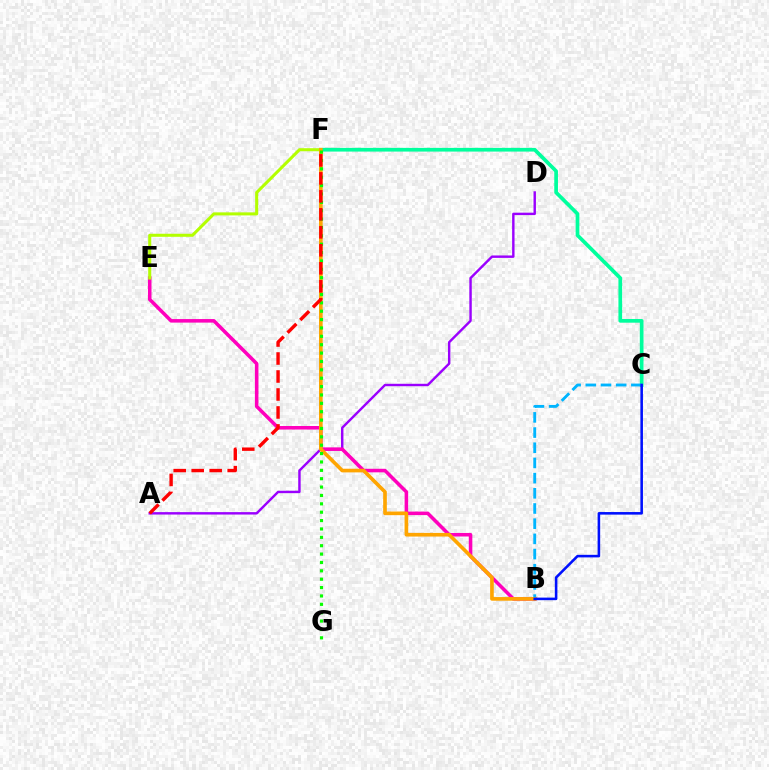{('A', 'D'): [{'color': '#9b00ff', 'line_style': 'solid', 'thickness': 1.74}], ('B', 'E'): [{'color': '#ff00bd', 'line_style': 'solid', 'thickness': 2.55}], ('E', 'F'): [{'color': '#b3ff00', 'line_style': 'solid', 'thickness': 2.19}], ('C', 'F'): [{'color': '#00ff9d', 'line_style': 'solid', 'thickness': 2.66}], ('B', 'C'): [{'color': '#00b5ff', 'line_style': 'dashed', 'thickness': 2.06}, {'color': '#0010ff', 'line_style': 'solid', 'thickness': 1.85}], ('B', 'F'): [{'color': '#ffa500', 'line_style': 'solid', 'thickness': 2.63}], ('F', 'G'): [{'color': '#08ff00', 'line_style': 'dotted', 'thickness': 2.28}], ('A', 'F'): [{'color': '#ff0000', 'line_style': 'dashed', 'thickness': 2.44}]}